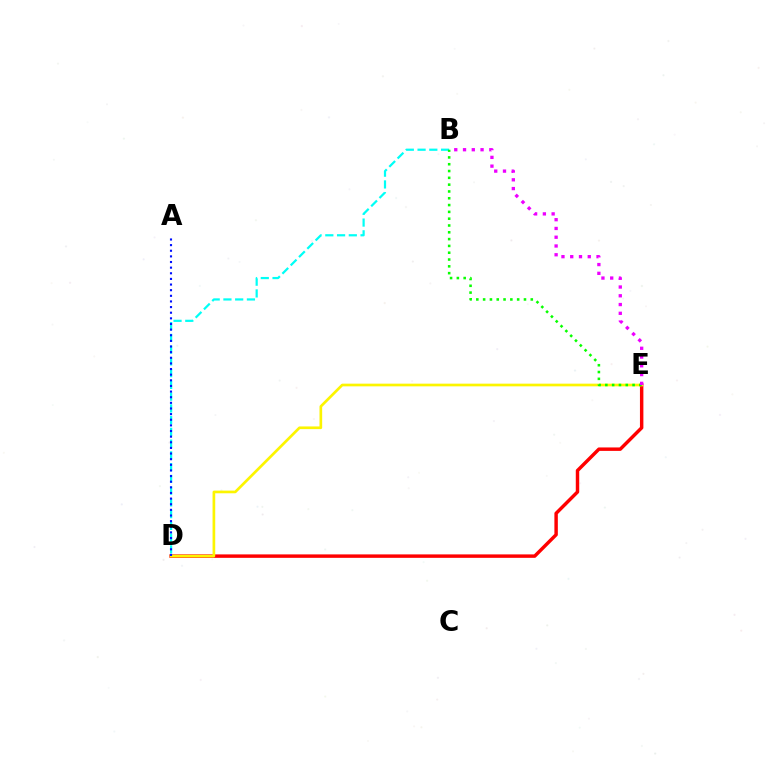{('D', 'E'): [{'color': '#ff0000', 'line_style': 'solid', 'thickness': 2.48}, {'color': '#fcf500', 'line_style': 'solid', 'thickness': 1.93}], ('B', 'D'): [{'color': '#00fff6', 'line_style': 'dashed', 'thickness': 1.6}], ('A', 'D'): [{'color': '#0010ff', 'line_style': 'dotted', 'thickness': 1.53}], ('B', 'E'): [{'color': '#08ff00', 'line_style': 'dotted', 'thickness': 1.85}, {'color': '#ee00ff', 'line_style': 'dotted', 'thickness': 2.38}]}